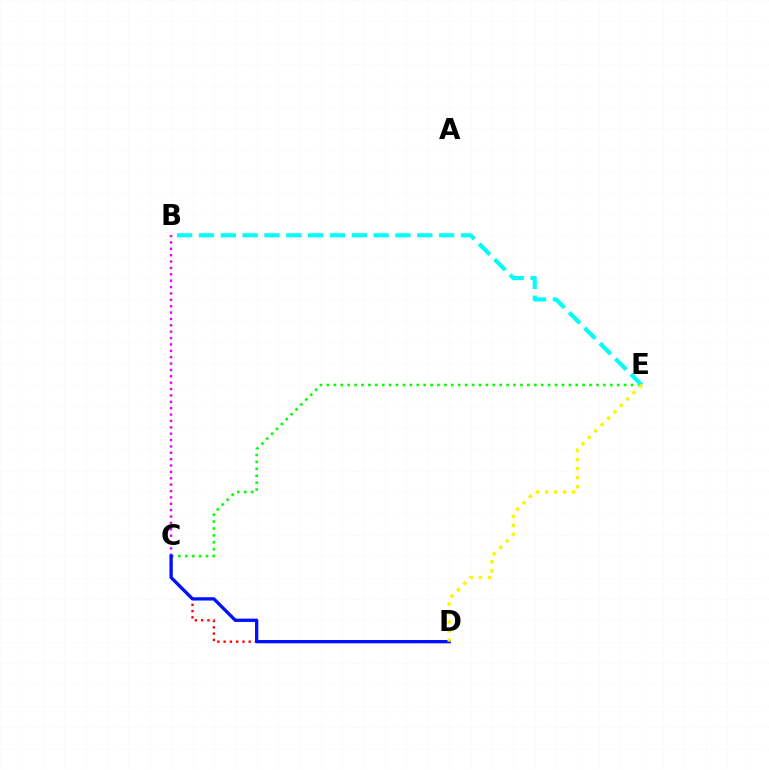{('B', 'C'): [{'color': '#ee00ff', 'line_style': 'dotted', 'thickness': 1.73}], ('C', 'D'): [{'color': '#ff0000', 'line_style': 'dotted', 'thickness': 1.7}, {'color': '#0010ff', 'line_style': 'solid', 'thickness': 2.38}], ('C', 'E'): [{'color': '#08ff00', 'line_style': 'dotted', 'thickness': 1.88}], ('B', 'E'): [{'color': '#00fff6', 'line_style': 'dashed', 'thickness': 2.97}], ('D', 'E'): [{'color': '#fcf500', 'line_style': 'dotted', 'thickness': 2.46}]}